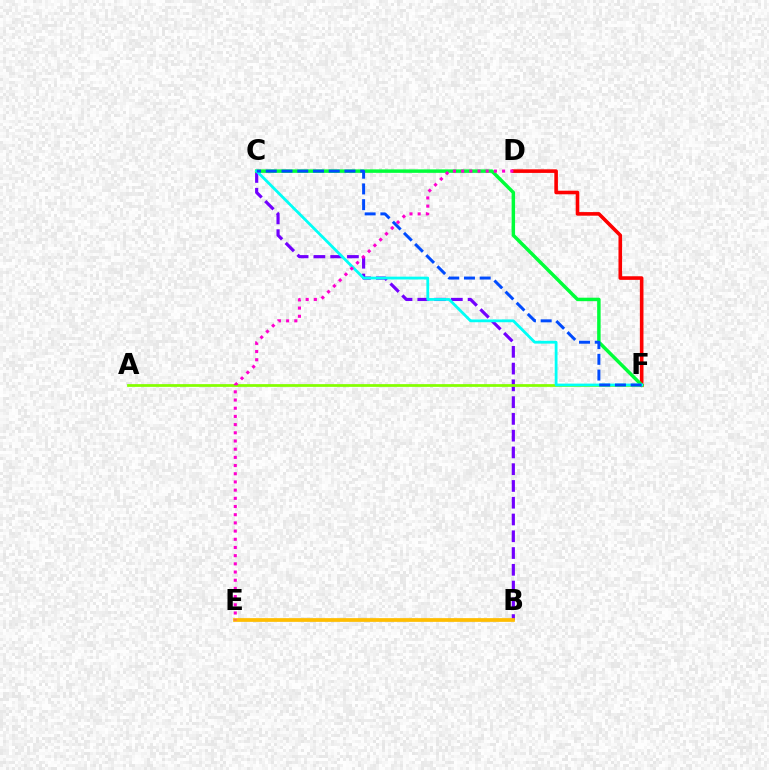{('B', 'C'): [{'color': '#7200ff', 'line_style': 'dashed', 'thickness': 2.28}], ('B', 'E'): [{'color': '#ffbd00', 'line_style': 'solid', 'thickness': 2.68}], ('A', 'F'): [{'color': '#84ff00', 'line_style': 'solid', 'thickness': 1.98}], ('D', 'F'): [{'color': '#ff0000', 'line_style': 'solid', 'thickness': 2.59}], ('C', 'F'): [{'color': '#00ff39', 'line_style': 'solid', 'thickness': 2.5}, {'color': '#00fff6', 'line_style': 'solid', 'thickness': 2.01}, {'color': '#004bff', 'line_style': 'dashed', 'thickness': 2.14}], ('D', 'E'): [{'color': '#ff00cf', 'line_style': 'dotted', 'thickness': 2.23}]}